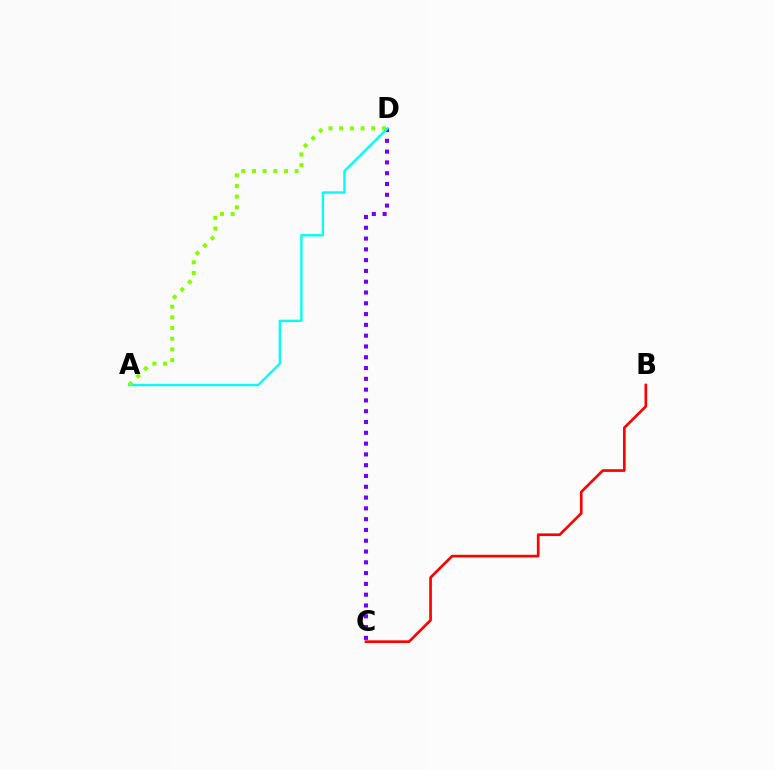{('C', 'D'): [{'color': '#7200ff', 'line_style': 'dotted', 'thickness': 2.93}], ('A', 'D'): [{'color': '#00fff6', 'line_style': 'solid', 'thickness': 1.71}, {'color': '#84ff00', 'line_style': 'dotted', 'thickness': 2.9}], ('B', 'C'): [{'color': '#ff0000', 'line_style': 'solid', 'thickness': 1.93}]}